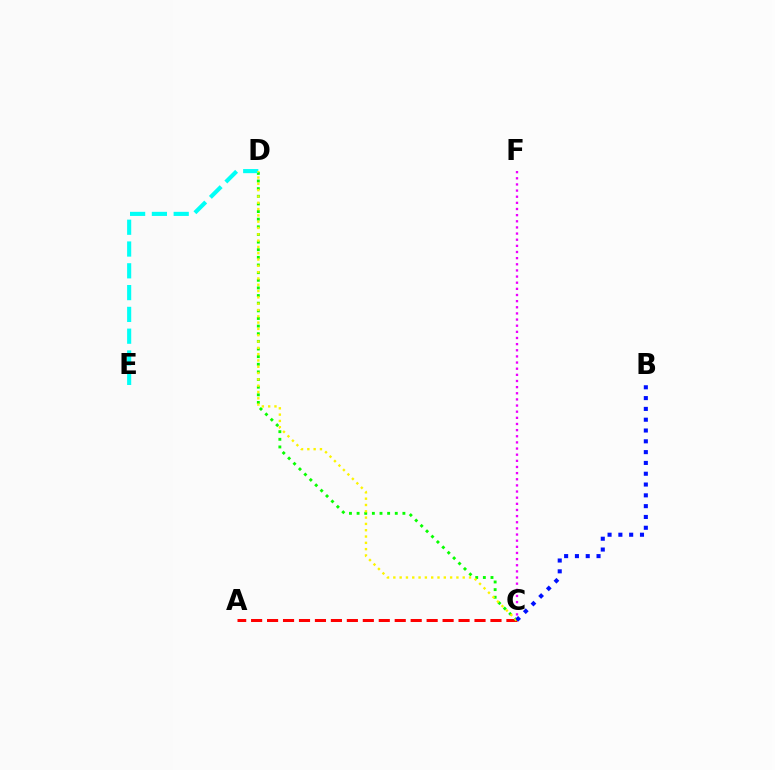{('C', 'F'): [{'color': '#ee00ff', 'line_style': 'dotted', 'thickness': 1.67}], ('A', 'C'): [{'color': '#ff0000', 'line_style': 'dashed', 'thickness': 2.17}], ('C', 'D'): [{'color': '#08ff00', 'line_style': 'dotted', 'thickness': 2.07}, {'color': '#fcf500', 'line_style': 'dotted', 'thickness': 1.71}], ('D', 'E'): [{'color': '#00fff6', 'line_style': 'dashed', 'thickness': 2.96}], ('B', 'C'): [{'color': '#0010ff', 'line_style': 'dotted', 'thickness': 2.94}]}